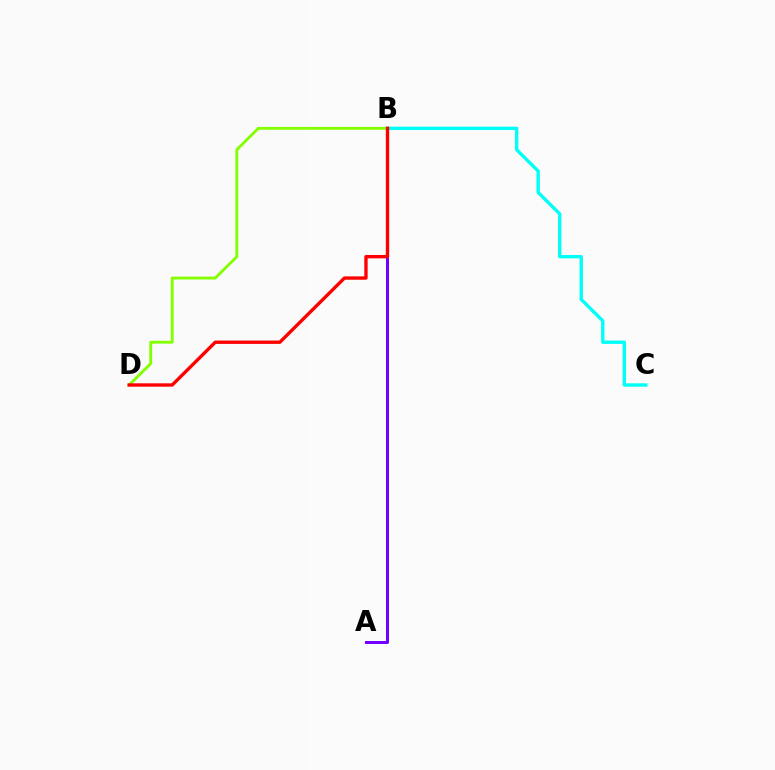{('A', 'B'): [{'color': '#7200ff', 'line_style': 'solid', 'thickness': 2.16}], ('B', 'C'): [{'color': '#00fff6', 'line_style': 'solid', 'thickness': 2.42}], ('B', 'D'): [{'color': '#84ff00', 'line_style': 'solid', 'thickness': 2.06}, {'color': '#ff0000', 'line_style': 'solid', 'thickness': 2.42}]}